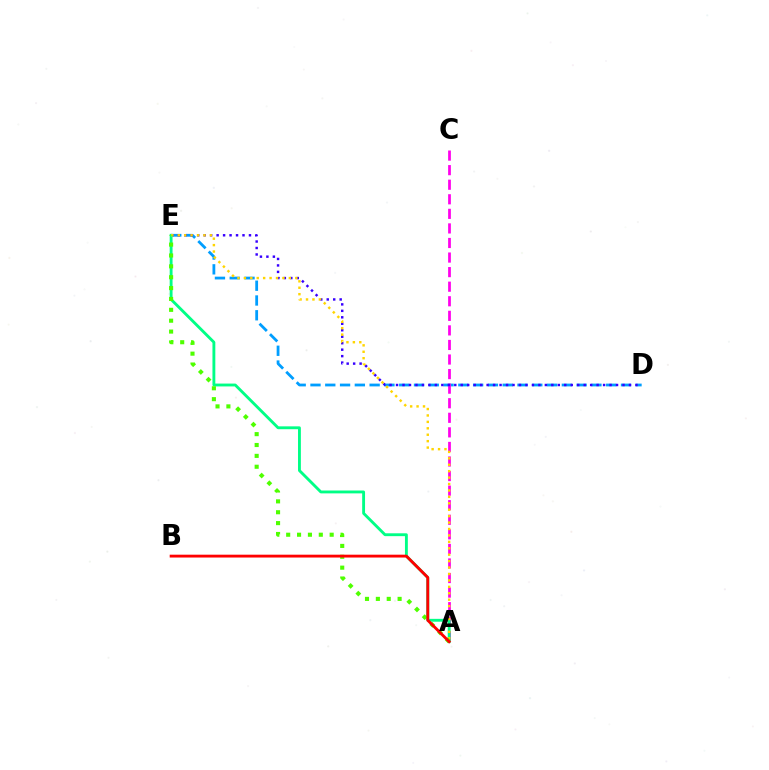{('D', 'E'): [{'color': '#009eff', 'line_style': 'dashed', 'thickness': 2.01}, {'color': '#3700ff', 'line_style': 'dotted', 'thickness': 1.76}], ('A', 'C'): [{'color': '#ff00ed', 'line_style': 'dashed', 'thickness': 1.98}], ('A', 'E'): [{'color': '#00ff86', 'line_style': 'solid', 'thickness': 2.06}, {'color': '#ffd500', 'line_style': 'dotted', 'thickness': 1.75}, {'color': '#4fff00', 'line_style': 'dotted', 'thickness': 2.95}], ('A', 'B'): [{'color': '#ff0000', 'line_style': 'solid', 'thickness': 2.05}]}